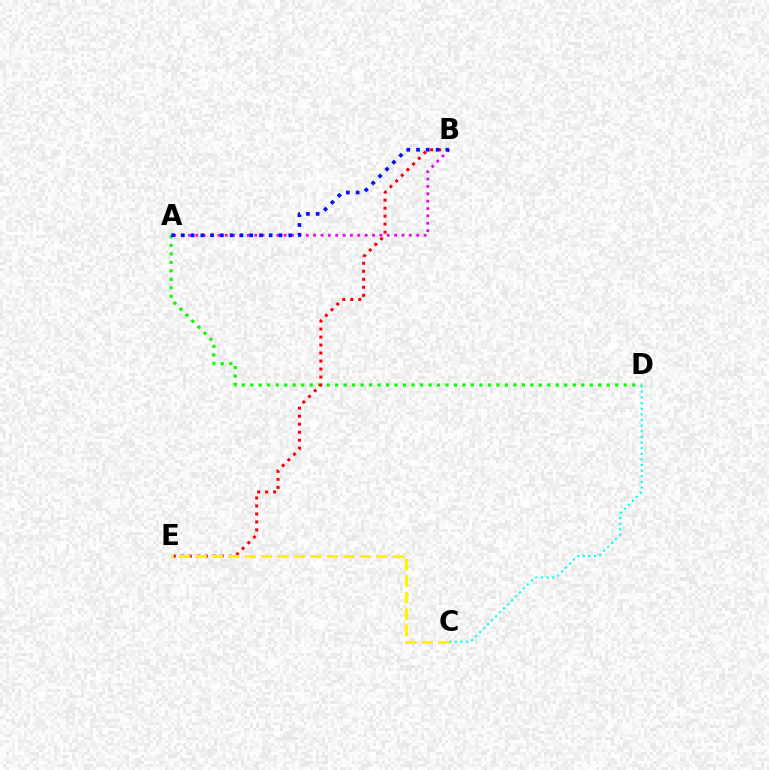{('A', 'D'): [{'color': '#08ff00', 'line_style': 'dotted', 'thickness': 2.31}], ('B', 'E'): [{'color': '#ff0000', 'line_style': 'dotted', 'thickness': 2.17}], ('C', 'D'): [{'color': '#00fff6', 'line_style': 'dotted', 'thickness': 1.53}], ('C', 'E'): [{'color': '#fcf500', 'line_style': 'dashed', 'thickness': 2.23}], ('A', 'B'): [{'color': '#ee00ff', 'line_style': 'dotted', 'thickness': 2.0}, {'color': '#0010ff', 'line_style': 'dotted', 'thickness': 2.65}]}